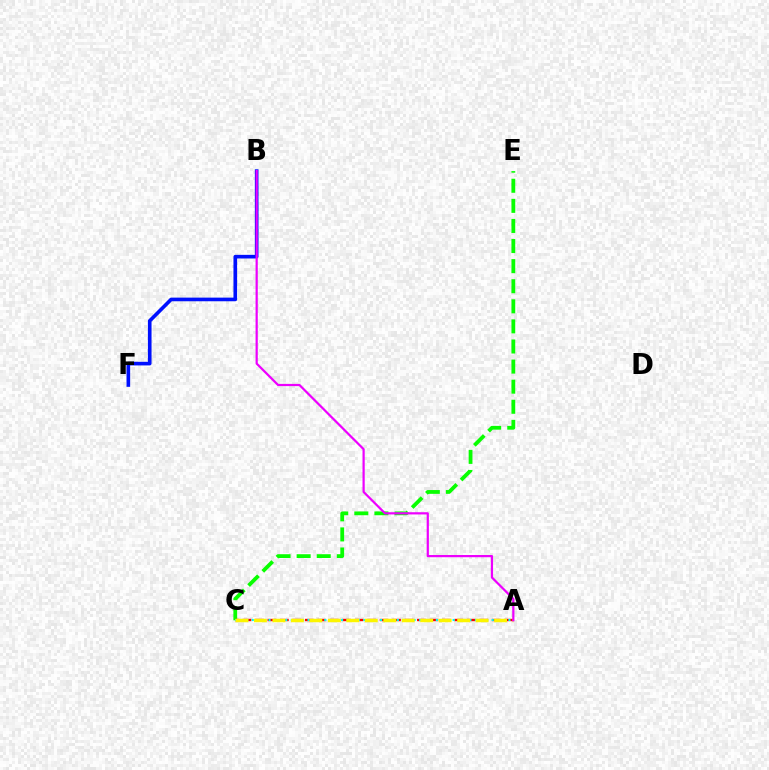{('B', 'F'): [{'color': '#0010ff', 'line_style': 'solid', 'thickness': 2.62}], ('C', 'E'): [{'color': '#08ff00', 'line_style': 'dashed', 'thickness': 2.73}], ('A', 'C'): [{'color': '#ff0000', 'line_style': 'dashed', 'thickness': 1.69}, {'color': '#00fff6', 'line_style': 'dotted', 'thickness': 1.52}, {'color': '#fcf500', 'line_style': 'dashed', 'thickness': 2.51}], ('A', 'B'): [{'color': '#ee00ff', 'line_style': 'solid', 'thickness': 1.59}]}